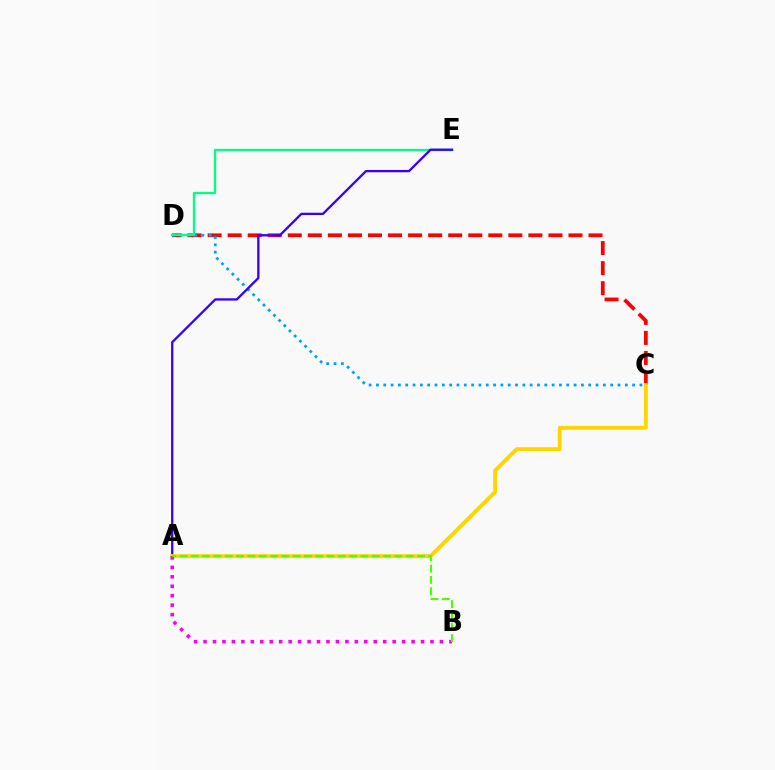{('C', 'D'): [{'color': '#ff0000', 'line_style': 'dashed', 'thickness': 2.72}, {'color': '#009eff', 'line_style': 'dotted', 'thickness': 1.99}], ('D', 'E'): [{'color': '#00ff86', 'line_style': 'solid', 'thickness': 1.66}], ('A', 'E'): [{'color': '#3700ff', 'line_style': 'solid', 'thickness': 1.66}], ('A', 'C'): [{'color': '#ffd500', 'line_style': 'solid', 'thickness': 2.8}], ('A', 'B'): [{'color': '#ff00ed', 'line_style': 'dotted', 'thickness': 2.57}, {'color': '#4fff00', 'line_style': 'dashed', 'thickness': 1.54}]}